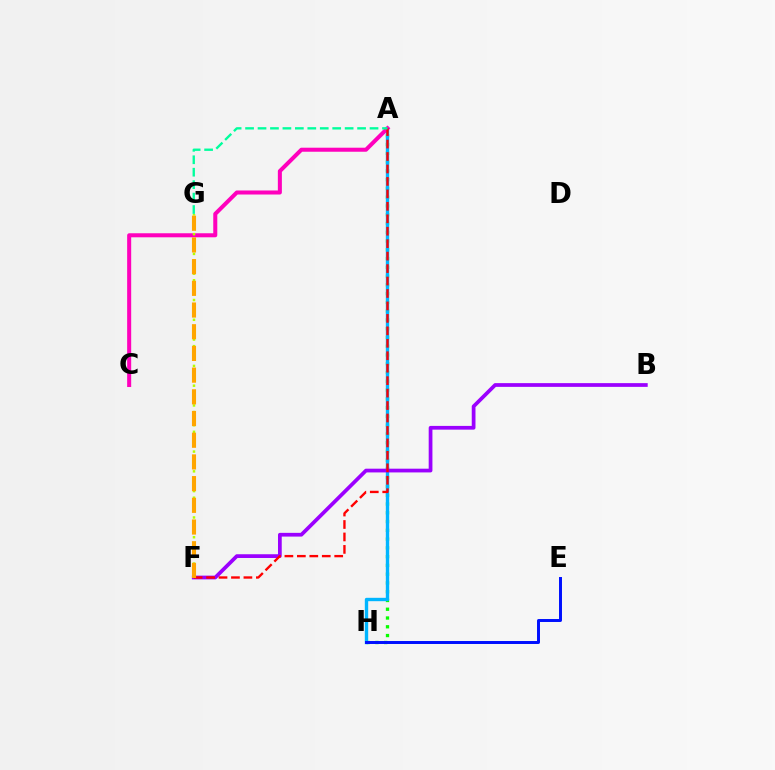{('A', 'H'): [{'color': '#08ff00', 'line_style': 'dotted', 'thickness': 2.38}, {'color': '#00b5ff', 'line_style': 'solid', 'thickness': 2.43}], ('A', 'C'): [{'color': '#ff00bd', 'line_style': 'solid', 'thickness': 2.9}], ('E', 'H'): [{'color': '#0010ff', 'line_style': 'solid', 'thickness': 2.14}], ('F', 'G'): [{'color': '#b3ff00', 'line_style': 'dotted', 'thickness': 1.79}, {'color': '#ffa500', 'line_style': 'dashed', 'thickness': 2.95}], ('B', 'F'): [{'color': '#9b00ff', 'line_style': 'solid', 'thickness': 2.69}], ('A', 'F'): [{'color': '#ff0000', 'line_style': 'dashed', 'thickness': 1.69}], ('A', 'G'): [{'color': '#00ff9d', 'line_style': 'dashed', 'thickness': 1.69}]}